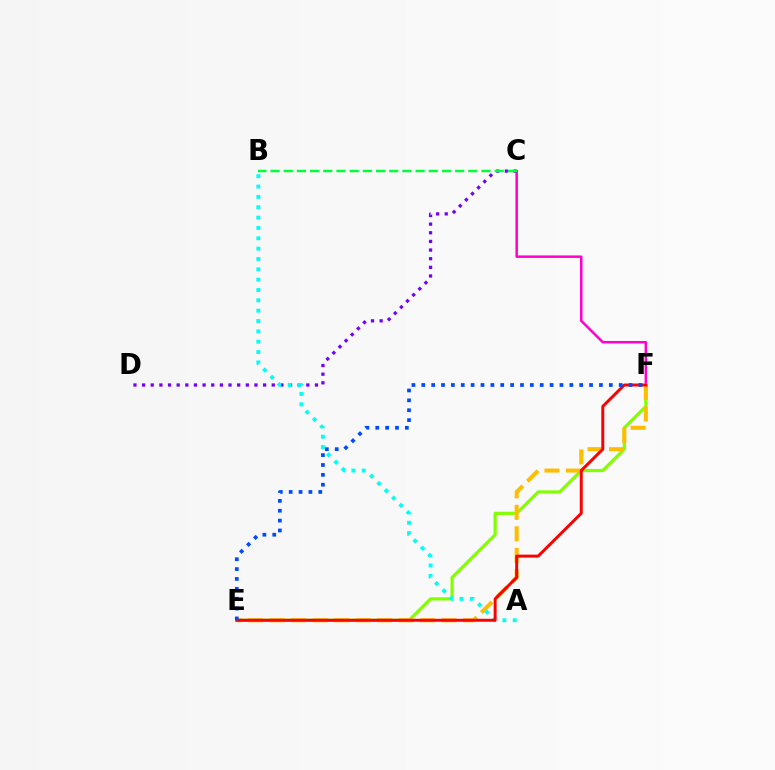{('C', 'F'): [{'color': '#ff00cf', 'line_style': 'solid', 'thickness': 1.8}], ('C', 'D'): [{'color': '#7200ff', 'line_style': 'dotted', 'thickness': 2.35}], ('E', 'F'): [{'color': '#84ff00', 'line_style': 'solid', 'thickness': 2.31}, {'color': '#ffbd00', 'line_style': 'dashed', 'thickness': 2.92}, {'color': '#ff0000', 'line_style': 'solid', 'thickness': 2.13}, {'color': '#004bff', 'line_style': 'dotted', 'thickness': 2.68}], ('A', 'B'): [{'color': '#00fff6', 'line_style': 'dotted', 'thickness': 2.81}], ('B', 'C'): [{'color': '#00ff39', 'line_style': 'dashed', 'thickness': 1.79}]}